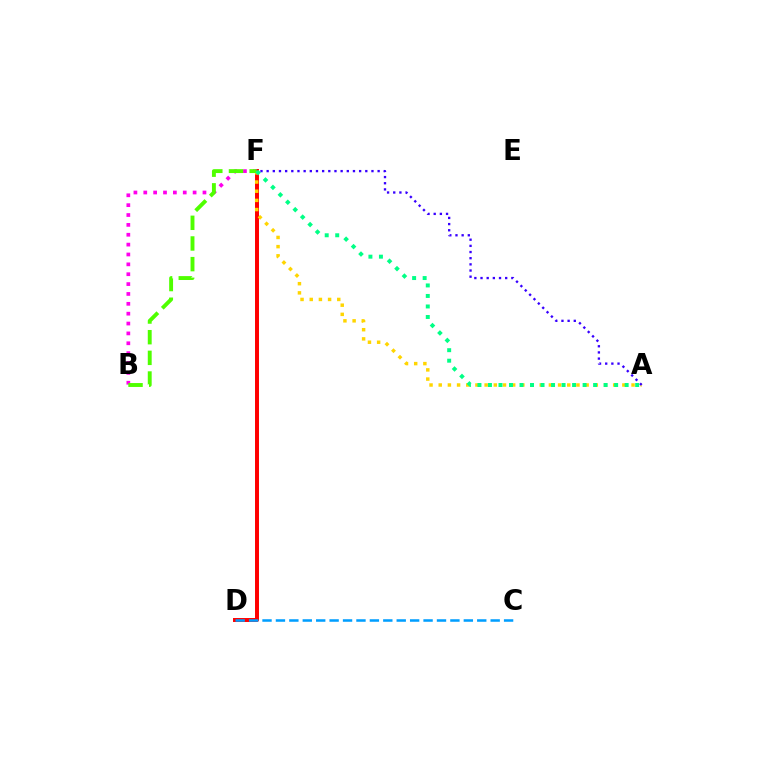{('D', 'F'): [{'color': '#ff0000', 'line_style': 'solid', 'thickness': 2.85}], ('B', 'F'): [{'color': '#ff00ed', 'line_style': 'dotted', 'thickness': 2.68}, {'color': '#4fff00', 'line_style': 'dashed', 'thickness': 2.81}], ('A', 'F'): [{'color': '#ffd500', 'line_style': 'dotted', 'thickness': 2.49}, {'color': '#3700ff', 'line_style': 'dotted', 'thickness': 1.68}, {'color': '#00ff86', 'line_style': 'dotted', 'thickness': 2.86}], ('C', 'D'): [{'color': '#009eff', 'line_style': 'dashed', 'thickness': 1.82}]}